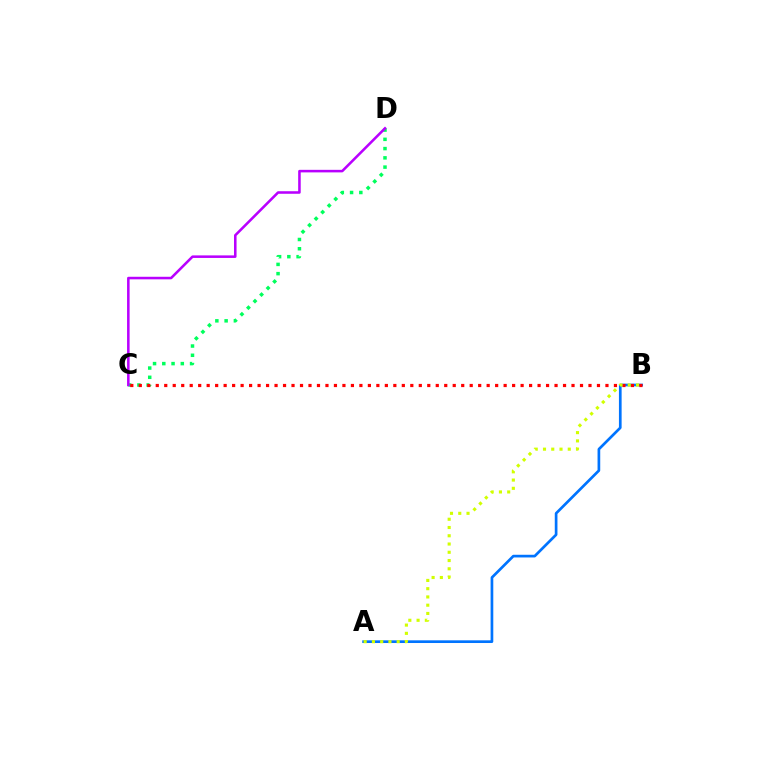{('C', 'D'): [{'color': '#00ff5c', 'line_style': 'dotted', 'thickness': 2.52}, {'color': '#b900ff', 'line_style': 'solid', 'thickness': 1.84}], ('A', 'B'): [{'color': '#0074ff', 'line_style': 'solid', 'thickness': 1.93}, {'color': '#d1ff00', 'line_style': 'dotted', 'thickness': 2.24}], ('B', 'C'): [{'color': '#ff0000', 'line_style': 'dotted', 'thickness': 2.31}]}